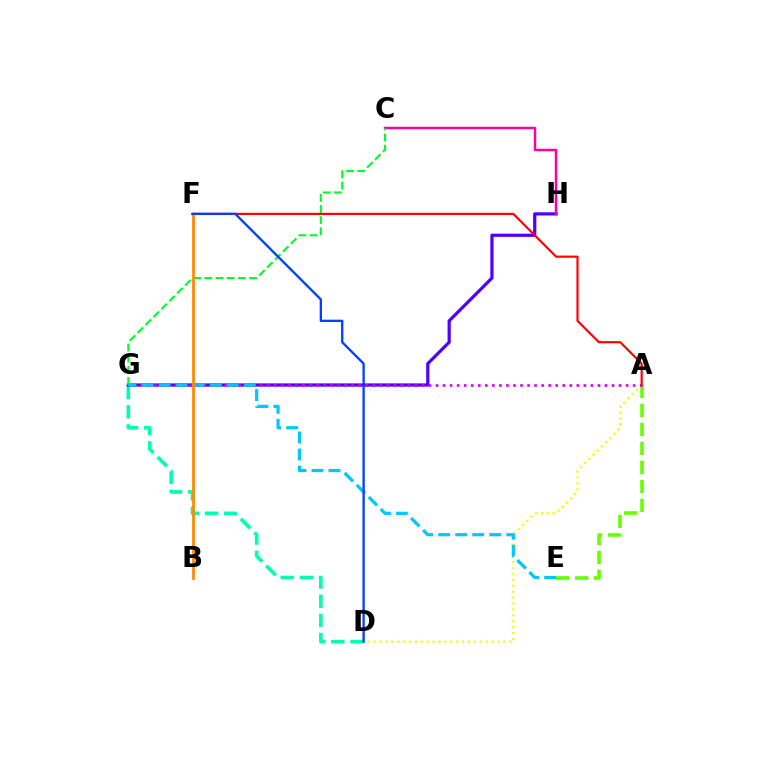{('A', 'D'): [{'color': '#eeff00', 'line_style': 'dotted', 'thickness': 1.6}], ('D', 'G'): [{'color': '#00ffaf', 'line_style': 'dashed', 'thickness': 2.6}], ('A', 'E'): [{'color': '#66ff00', 'line_style': 'dashed', 'thickness': 2.58}], ('G', 'H'): [{'color': '#4f00ff', 'line_style': 'solid', 'thickness': 2.31}], ('C', 'H'): [{'color': '#ff00a0', 'line_style': 'solid', 'thickness': 1.78}], ('C', 'G'): [{'color': '#00ff27', 'line_style': 'dashed', 'thickness': 1.52}], ('A', 'G'): [{'color': '#d600ff', 'line_style': 'dotted', 'thickness': 1.91}], ('A', 'F'): [{'color': '#ff0000', 'line_style': 'solid', 'thickness': 1.56}], ('E', 'G'): [{'color': '#00c7ff', 'line_style': 'dashed', 'thickness': 2.31}], ('B', 'F'): [{'color': '#ff8800', 'line_style': 'solid', 'thickness': 1.98}], ('D', 'F'): [{'color': '#003fff', 'line_style': 'solid', 'thickness': 1.66}]}